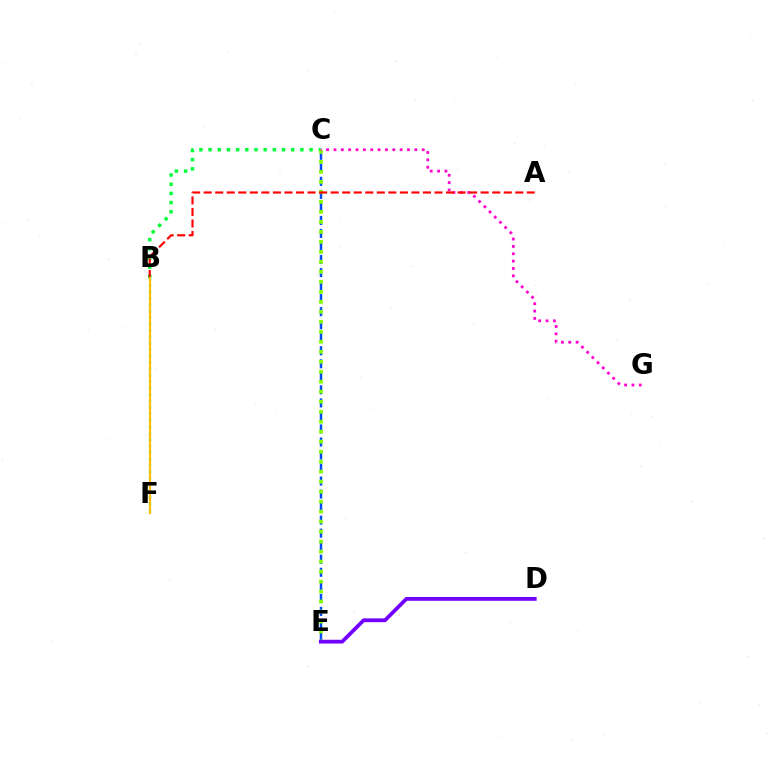{('B', 'C'): [{'color': '#00ff39', 'line_style': 'dotted', 'thickness': 2.49}], ('C', 'E'): [{'color': '#004bff', 'line_style': 'dashed', 'thickness': 1.77}, {'color': '#84ff00', 'line_style': 'dotted', 'thickness': 2.71}], ('B', 'F'): [{'color': '#00fff6', 'line_style': 'dotted', 'thickness': 1.75}, {'color': '#ffbd00', 'line_style': 'solid', 'thickness': 1.56}], ('C', 'G'): [{'color': '#ff00cf', 'line_style': 'dotted', 'thickness': 2.0}], ('D', 'E'): [{'color': '#7200ff', 'line_style': 'solid', 'thickness': 2.73}], ('A', 'B'): [{'color': '#ff0000', 'line_style': 'dashed', 'thickness': 1.57}]}